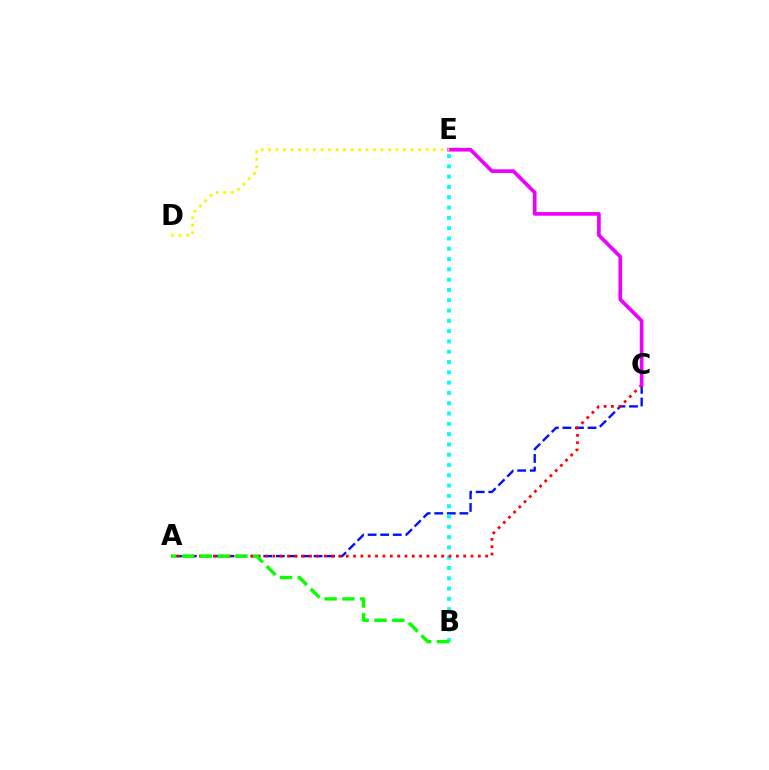{('A', 'C'): [{'color': '#0010ff', 'line_style': 'dashed', 'thickness': 1.71}, {'color': '#ff0000', 'line_style': 'dotted', 'thickness': 1.99}], ('B', 'E'): [{'color': '#00fff6', 'line_style': 'dotted', 'thickness': 2.8}], ('C', 'E'): [{'color': '#ee00ff', 'line_style': 'solid', 'thickness': 2.64}], ('D', 'E'): [{'color': '#fcf500', 'line_style': 'dotted', 'thickness': 2.04}], ('A', 'B'): [{'color': '#08ff00', 'line_style': 'dashed', 'thickness': 2.42}]}